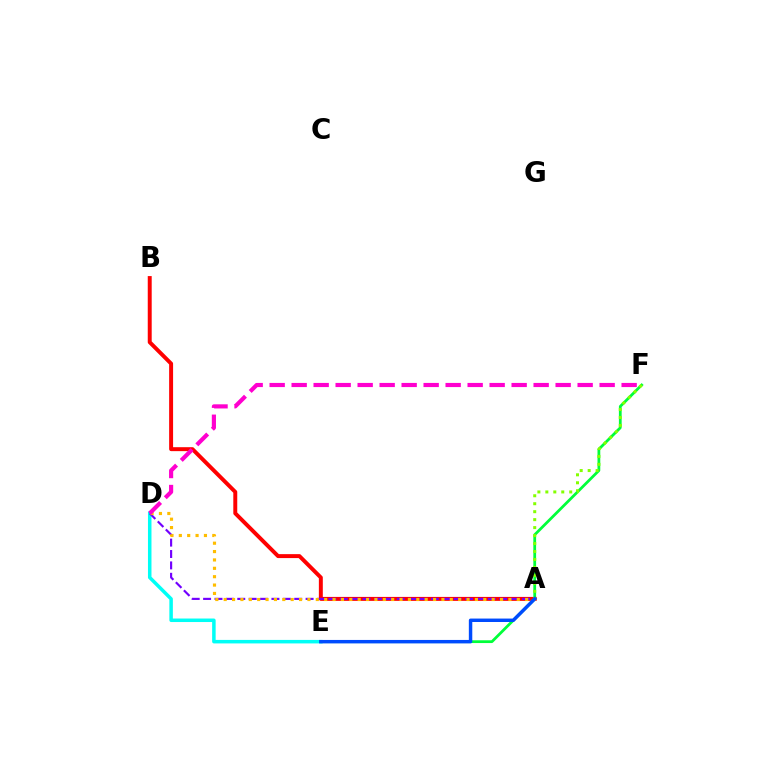{('D', 'E'): [{'color': '#00fff6', 'line_style': 'solid', 'thickness': 2.53}], ('A', 'B'): [{'color': '#ff0000', 'line_style': 'solid', 'thickness': 2.84}], ('E', 'F'): [{'color': '#00ff39', 'line_style': 'solid', 'thickness': 1.99}], ('A', 'F'): [{'color': '#84ff00', 'line_style': 'dotted', 'thickness': 2.16}], ('A', 'D'): [{'color': '#7200ff', 'line_style': 'dashed', 'thickness': 1.55}, {'color': '#ffbd00', 'line_style': 'dotted', 'thickness': 2.28}], ('A', 'E'): [{'color': '#004bff', 'line_style': 'solid', 'thickness': 2.48}], ('D', 'F'): [{'color': '#ff00cf', 'line_style': 'dashed', 'thickness': 2.99}]}